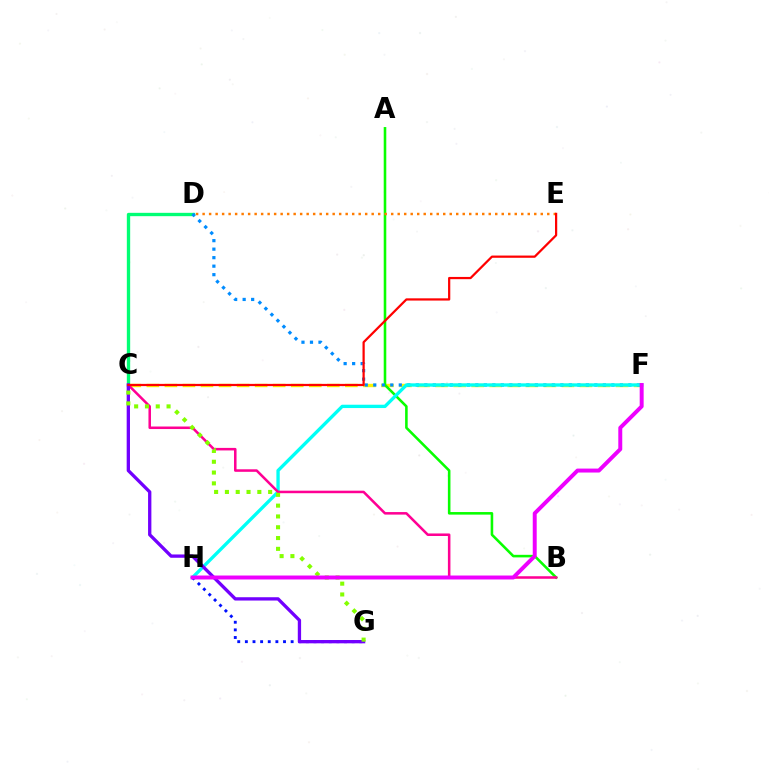{('C', 'F'): [{'color': '#fcf500', 'line_style': 'dashed', 'thickness': 2.45}], ('A', 'B'): [{'color': '#08ff00', 'line_style': 'solid', 'thickness': 1.85}], ('C', 'D'): [{'color': '#00ff74', 'line_style': 'solid', 'thickness': 2.41}], ('D', 'F'): [{'color': '#008cff', 'line_style': 'dotted', 'thickness': 2.31}], ('D', 'E'): [{'color': '#ff7c00', 'line_style': 'dotted', 'thickness': 1.77}], ('F', 'H'): [{'color': '#00fff6', 'line_style': 'solid', 'thickness': 2.4}, {'color': '#ee00ff', 'line_style': 'solid', 'thickness': 2.85}], ('G', 'H'): [{'color': '#0010ff', 'line_style': 'dotted', 'thickness': 2.07}], ('B', 'C'): [{'color': '#ff0094', 'line_style': 'solid', 'thickness': 1.82}], ('C', 'G'): [{'color': '#7200ff', 'line_style': 'solid', 'thickness': 2.38}, {'color': '#84ff00', 'line_style': 'dotted', 'thickness': 2.94}], ('C', 'E'): [{'color': '#ff0000', 'line_style': 'solid', 'thickness': 1.61}]}